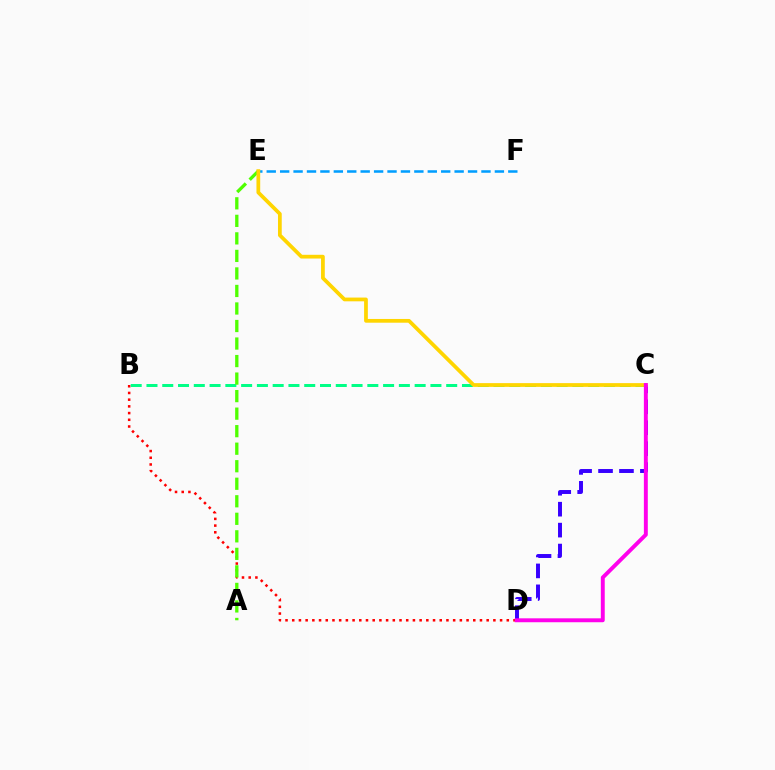{('B', 'D'): [{'color': '#ff0000', 'line_style': 'dotted', 'thickness': 1.82}], ('B', 'C'): [{'color': '#00ff86', 'line_style': 'dashed', 'thickness': 2.14}], ('E', 'F'): [{'color': '#009eff', 'line_style': 'dashed', 'thickness': 1.82}], ('A', 'E'): [{'color': '#4fff00', 'line_style': 'dashed', 'thickness': 2.38}], ('C', 'D'): [{'color': '#3700ff', 'line_style': 'dashed', 'thickness': 2.84}, {'color': '#ff00ed', 'line_style': 'solid', 'thickness': 2.82}], ('C', 'E'): [{'color': '#ffd500', 'line_style': 'solid', 'thickness': 2.7}]}